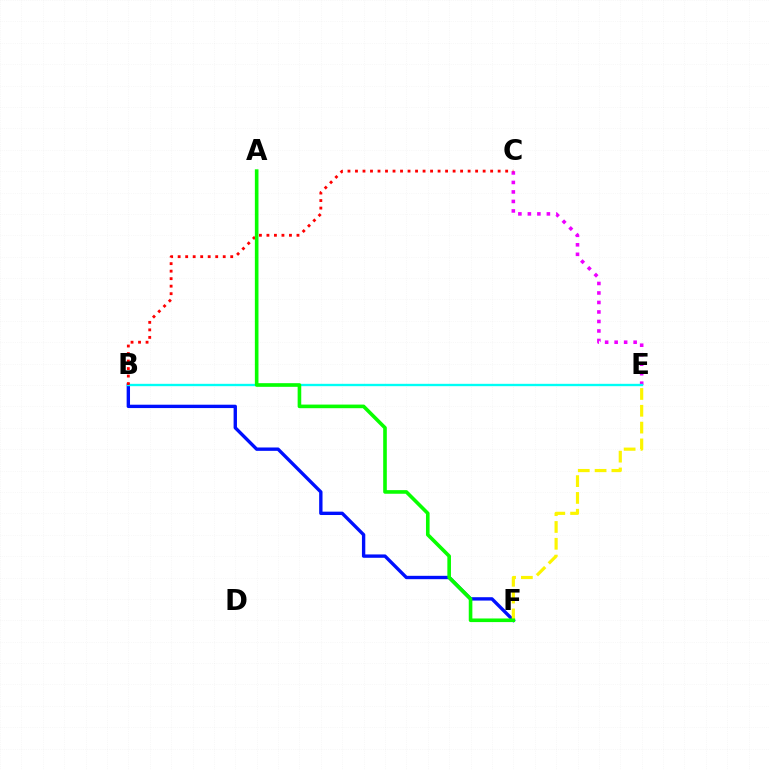{('C', 'E'): [{'color': '#ee00ff', 'line_style': 'dotted', 'thickness': 2.58}], ('B', 'F'): [{'color': '#0010ff', 'line_style': 'solid', 'thickness': 2.42}], ('E', 'F'): [{'color': '#fcf500', 'line_style': 'dashed', 'thickness': 2.28}], ('B', 'E'): [{'color': '#00fff6', 'line_style': 'solid', 'thickness': 1.69}], ('B', 'C'): [{'color': '#ff0000', 'line_style': 'dotted', 'thickness': 2.04}], ('A', 'F'): [{'color': '#08ff00', 'line_style': 'solid', 'thickness': 2.6}]}